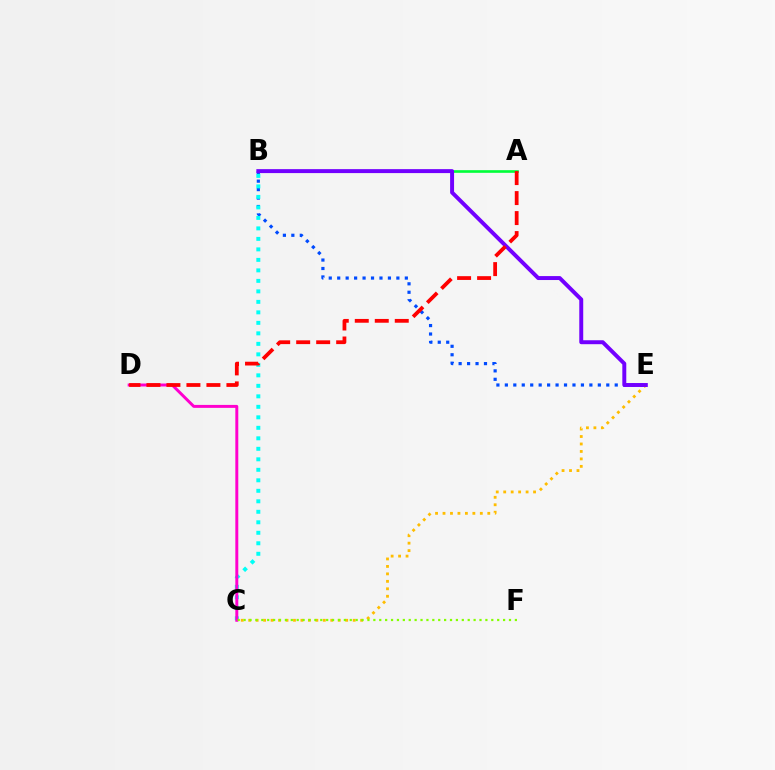{('C', 'E'): [{'color': '#ffbd00', 'line_style': 'dotted', 'thickness': 2.03}], ('B', 'E'): [{'color': '#004bff', 'line_style': 'dotted', 'thickness': 2.3}, {'color': '#7200ff', 'line_style': 'solid', 'thickness': 2.84}], ('B', 'C'): [{'color': '#00fff6', 'line_style': 'dotted', 'thickness': 2.85}], ('C', 'D'): [{'color': '#ff00cf', 'line_style': 'solid', 'thickness': 2.13}], ('C', 'F'): [{'color': '#84ff00', 'line_style': 'dotted', 'thickness': 1.6}], ('A', 'B'): [{'color': '#00ff39', 'line_style': 'solid', 'thickness': 1.9}], ('A', 'D'): [{'color': '#ff0000', 'line_style': 'dashed', 'thickness': 2.72}]}